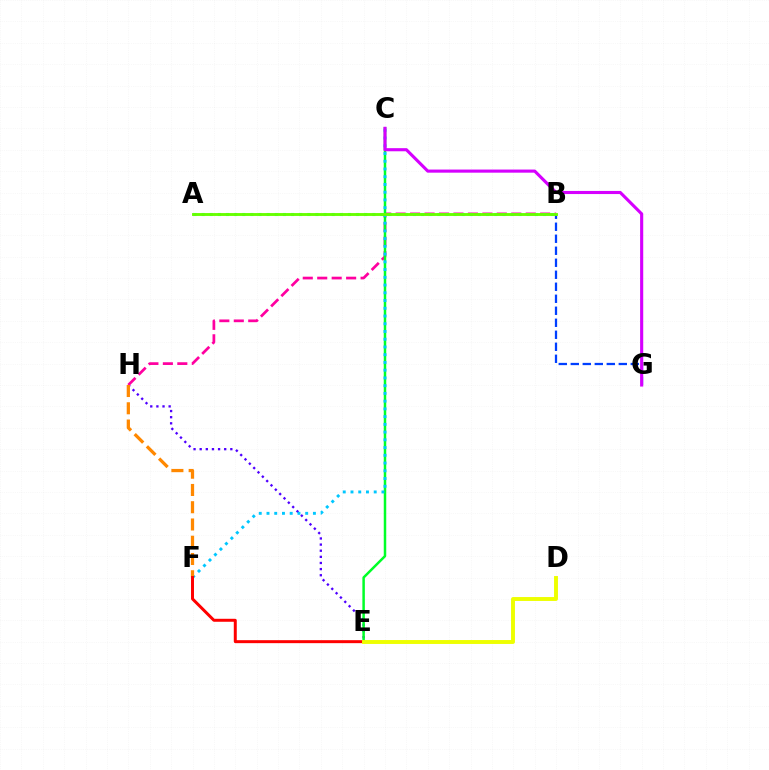{('E', 'H'): [{'color': '#4f00ff', 'line_style': 'dotted', 'thickness': 1.66}], ('B', 'H'): [{'color': '#ff00a0', 'line_style': 'dashed', 'thickness': 1.96}], ('C', 'E'): [{'color': '#00ff27', 'line_style': 'solid', 'thickness': 1.79}], ('C', 'F'): [{'color': '#00c7ff', 'line_style': 'dotted', 'thickness': 2.1}], ('B', 'G'): [{'color': '#003fff', 'line_style': 'dashed', 'thickness': 1.63}], ('A', 'B'): [{'color': '#00ffaf', 'line_style': 'dotted', 'thickness': 2.21}, {'color': '#66ff00', 'line_style': 'solid', 'thickness': 2.07}], ('F', 'H'): [{'color': '#ff8800', 'line_style': 'dashed', 'thickness': 2.34}], ('C', 'G'): [{'color': '#d600ff', 'line_style': 'solid', 'thickness': 2.24}], ('E', 'F'): [{'color': '#ff0000', 'line_style': 'solid', 'thickness': 2.14}], ('D', 'E'): [{'color': '#eeff00', 'line_style': 'solid', 'thickness': 2.81}]}